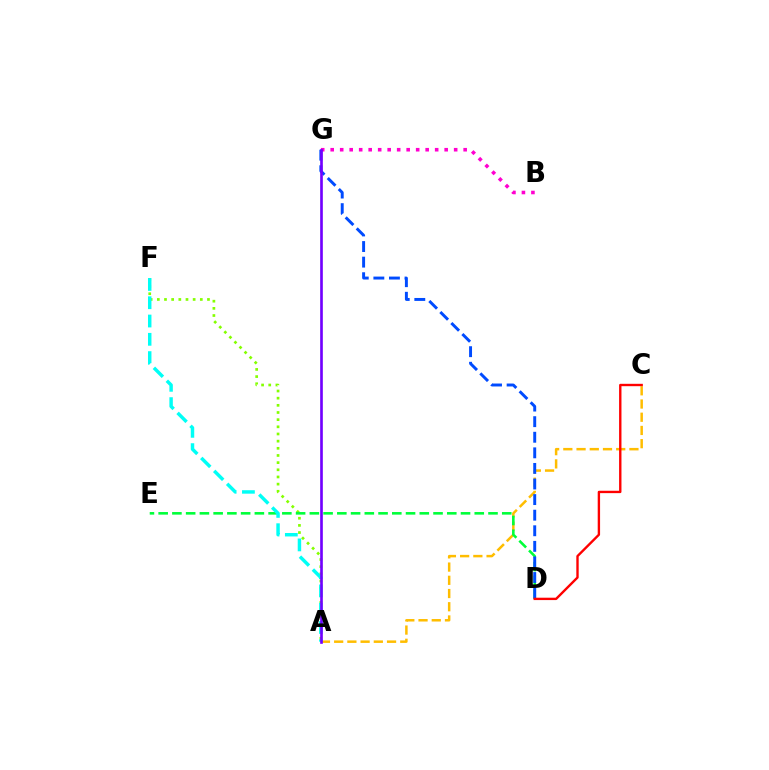{('A', 'F'): [{'color': '#84ff00', 'line_style': 'dotted', 'thickness': 1.95}, {'color': '#00fff6', 'line_style': 'dashed', 'thickness': 2.48}], ('A', 'C'): [{'color': '#ffbd00', 'line_style': 'dashed', 'thickness': 1.8}], ('D', 'E'): [{'color': '#00ff39', 'line_style': 'dashed', 'thickness': 1.87}], ('B', 'G'): [{'color': '#ff00cf', 'line_style': 'dotted', 'thickness': 2.58}], ('D', 'G'): [{'color': '#004bff', 'line_style': 'dashed', 'thickness': 2.12}], ('C', 'D'): [{'color': '#ff0000', 'line_style': 'solid', 'thickness': 1.71}], ('A', 'G'): [{'color': '#7200ff', 'line_style': 'solid', 'thickness': 1.91}]}